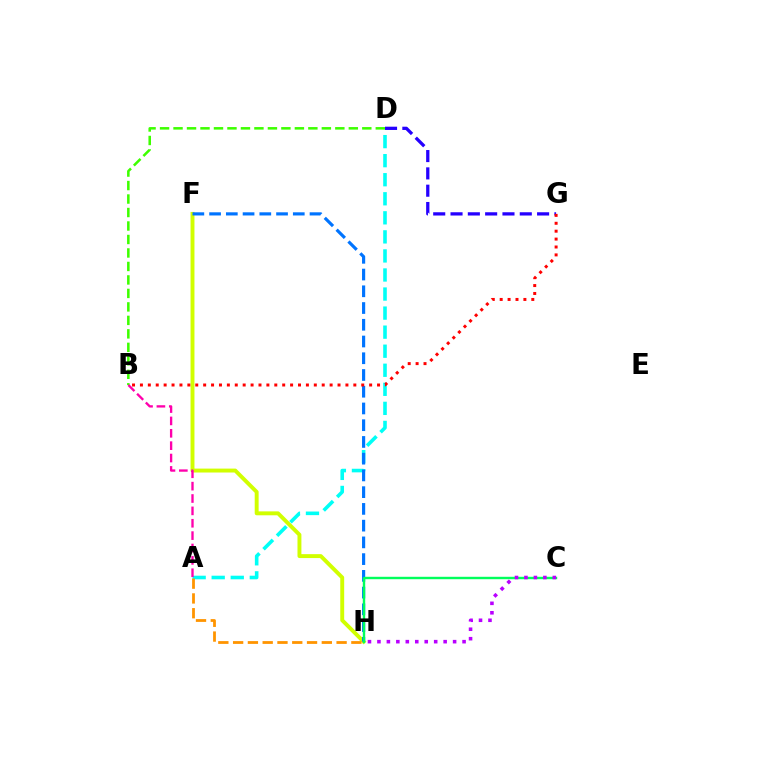{('F', 'H'): [{'color': '#d1ff00', 'line_style': 'solid', 'thickness': 2.82}, {'color': '#0074ff', 'line_style': 'dashed', 'thickness': 2.27}], ('A', 'D'): [{'color': '#00fff6', 'line_style': 'dashed', 'thickness': 2.59}], ('A', 'H'): [{'color': '#ff9400', 'line_style': 'dashed', 'thickness': 2.01}], ('B', 'D'): [{'color': '#3dff00', 'line_style': 'dashed', 'thickness': 1.83}], ('D', 'G'): [{'color': '#2500ff', 'line_style': 'dashed', 'thickness': 2.35}], ('B', 'G'): [{'color': '#ff0000', 'line_style': 'dotted', 'thickness': 2.15}], ('A', 'B'): [{'color': '#ff00ac', 'line_style': 'dashed', 'thickness': 1.68}], ('C', 'H'): [{'color': '#00ff5c', 'line_style': 'solid', 'thickness': 1.74}, {'color': '#b900ff', 'line_style': 'dotted', 'thickness': 2.57}]}